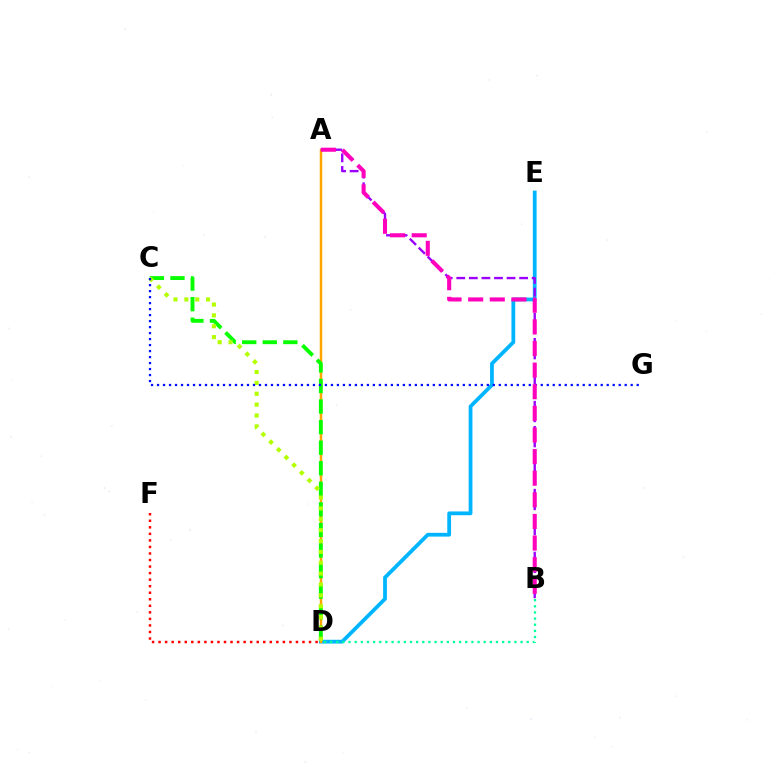{('D', 'E'): [{'color': '#00b5ff', 'line_style': 'solid', 'thickness': 2.71}], ('B', 'D'): [{'color': '#00ff9d', 'line_style': 'dotted', 'thickness': 1.67}], ('A', 'D'): [{'color': '#ffa500', 'line_style': 'solid', 'thickness': 1.78}], ('A', 'B'): [{'color': '#9b00ff', 'line_style': 'dashed', 'thickness': 1.71}, {'color': '#ff00bd', 'line_style': 'dashed', 'thickness': 2.94}], ('C', 'D'): [{'color': '#08ff00', 'line_style': 'dashed', 'thickness': 2.79}, {'color': '#b3ff00', 'line_style': 'dotted', 'thickness': 2.95}], ('C', 'G'): [{'color': '#0010ff', 'line_style': 'dotted', 'thickness': 1.63}], ('D', 'F'): [{'color': '#ff0000', 'line_style': 'dotted', 'thickness': 1.78}]}